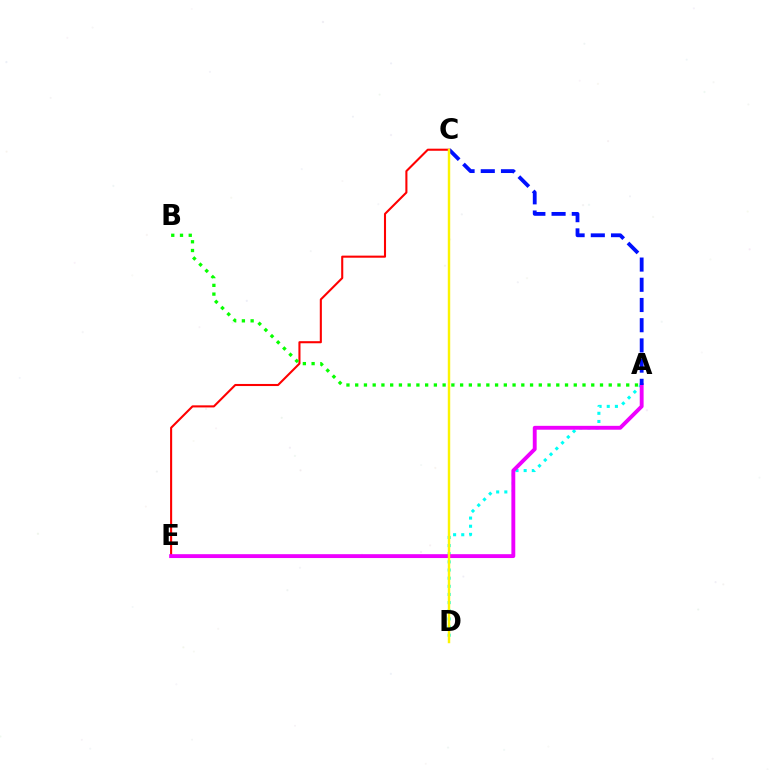{('A', 'D'): [{'color': '#00fff6', 'line_style': 'dotted', 'thickness': 2.21}], ('C', 'E'): [{'color': '#ff0000', 'line_style': 'solid', 'thickness': 1.5}], ('A', 'B'): [{'color': '#08ff00', 'line_style': 'dotted', 'thickness': 2.38}], ('A', 'E'): [{'color': '#ee00ff', 'line_style': 'solid', 'thickness': 2.79}], ('A', 'C'): [{'color': '#0010ff', 'line_style': 'dashed', 'thickness': 2.75}], ('C', 'D'): [{'color': '#fcf500', 'line_style': 'solid', 'thickness': 1.75}]}